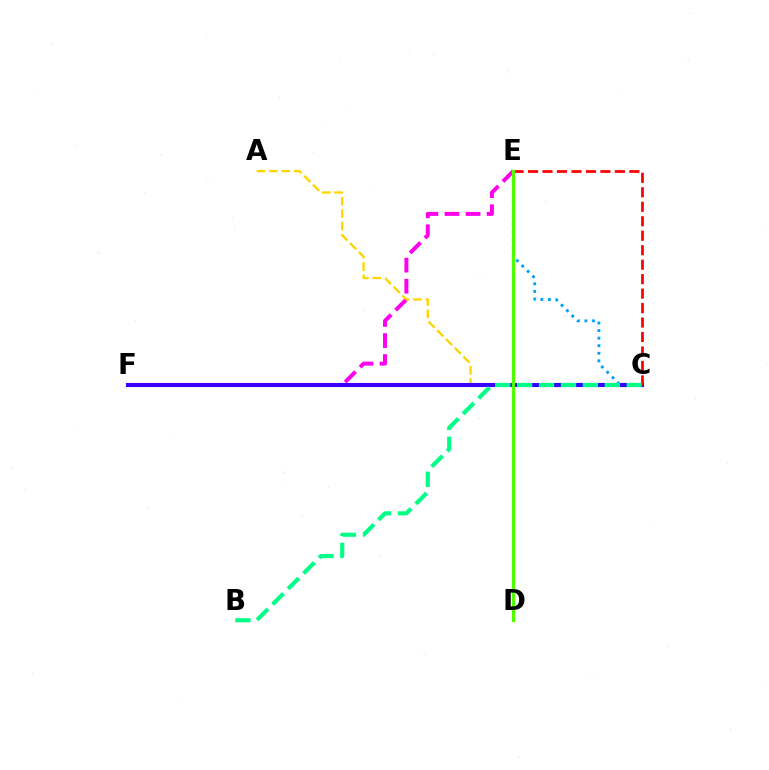{('C', 'E'): [{'color': '#009eff', 'line_style': 'dotted', 'thickness': 2.06}, {'color': '#ff0000', 'line_style': 'dashed', 'thickness': 1.97}], ('E', 'F'): [{'color': '#ff00ed', 'line_style': 'dashed', 'thickness': 2.86}], ('A', 'C'): [{'color': '#ffd500', 'line_style': 'dashed', 'thickness': 1.68}], ('C', 'F'): [{'color': '#3700ff', 'line_style': 'solid', 'thickness': 2.94}], ('B', 'C'): [{'color': '#00ff86', 'line_style': 'dashed', 'thickness': 2.98}], ('D', 'E'): [{'color': '#4fff00', 'line_style': 'solid', 'thickness': 2.31}]}